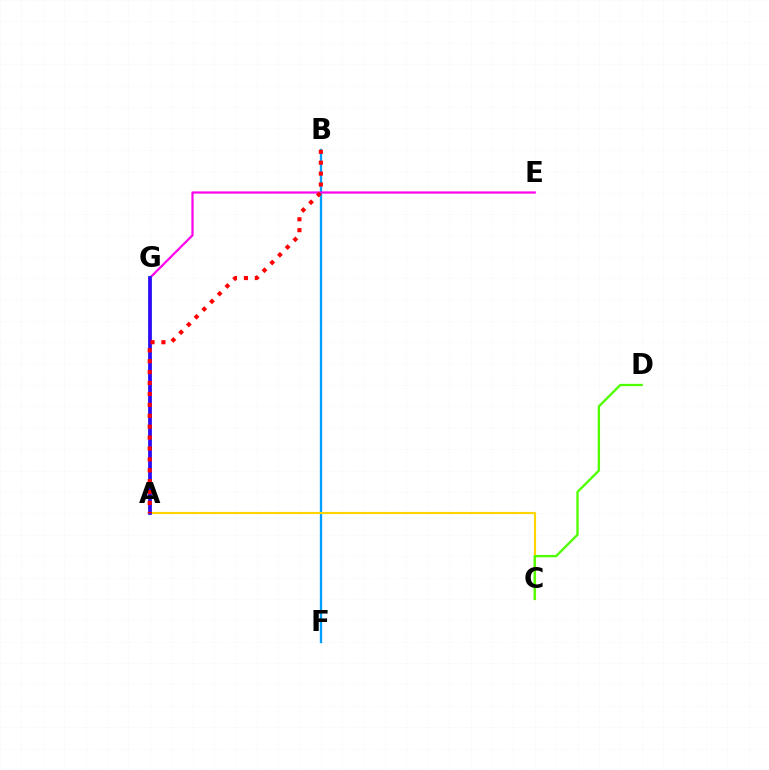{('B', 'F'): [{'color': '#009eff', 'line_style': 'solid', 'thickness': 1.67}], ('E', 'G'): [{'color': '#ff00ed', 'line_style': 'solid', 'thickness': 1.59}], ('A', 'C'): [{'color': '#ffd500', 'line_style': 'solid', 'thickness': 1.55}], ('C', 'D'): [{'color': '#4fff00', 'line_style': 'solid', 'thickness': 1.68}], ('A', 'G'): [{'color': '#00ff86', 'line_style': 'solid', 'thickness': 2.55}, {'color': '#3700ff', 'line_style': 'solid', 'thickness': 2.61}], ('A', 'B'): [{'color': '#ff0000', 'line_style': 'dotted', 'thickness': 2.96}]}